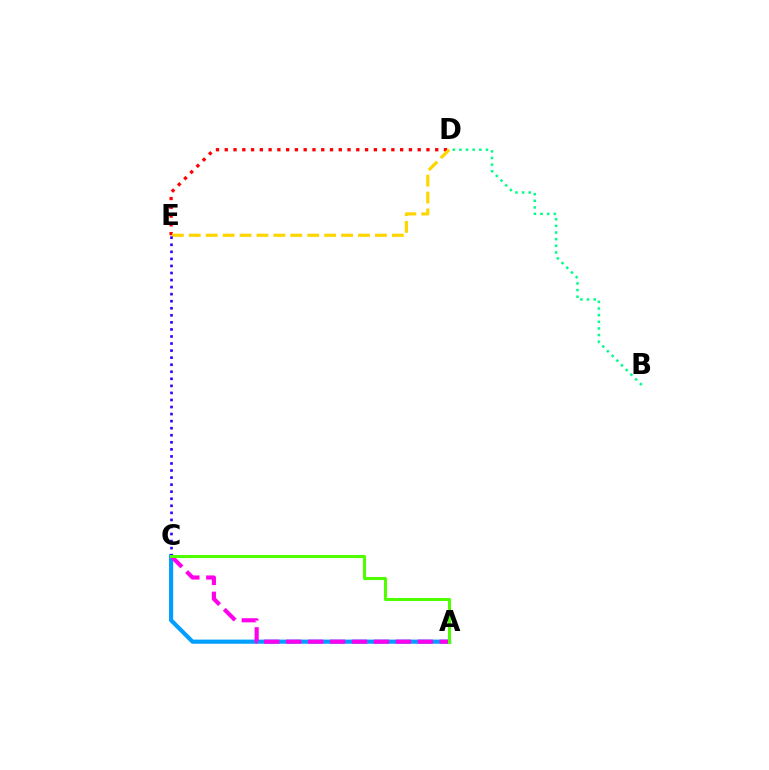{('D', 'E'): [{'color': '#ff0000', 'line_style': 'dotted', 'thickness': 2.38}, {'color': '#ffd500', 'line_style': 'dashed', 'thickness': 2.3}], ('A', 'C'): [{'color': '#009eff', 'line_style': 'solid', 'thickness': 2.97}, {'color': '#ff00ed', 'line_style': 'dashed', 'thickness': 2.98}, {'color': '#4fff00', 'line_style': 'solid', 'thickness': 2.19}], ('C', 'E'): [{'color': '#3700ff', 'line_style': 'dotted', 'thickness': 1.92}], ('B', 'D'): [{'color': '#00ff86', 'line_style': 'dotted', 'thickness': 1.8}]}